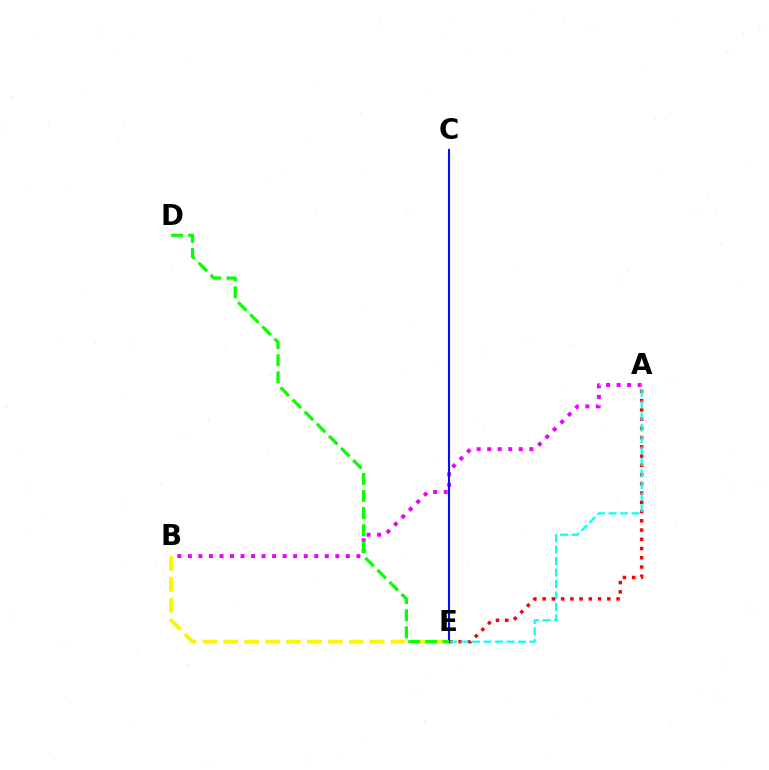{('B', 'E'): [{'color': '#fcf500', 'line_style': 'dashed', 'thickness': 2.84}], ('A', 'B'): [{'color': '#ee00ff', 'line_style': 'dotted', 'thickness': 2.86}], ('A', 'E'): [{'color': '#ff0000', 'line_style': 'dotted', 'thickness': 2.51}, {'color': '#00fff6', 'line_style': 'dashed', 'thickness': 1.56}], ('C', 'E'): [{'color': '#0010ff', 'line_style': 'solid', 'thickness': 1.5}], ('D', 'E'): [{'color': '#08ff00', 'line_style': 'dashed', 'thickness': 2.33}]}